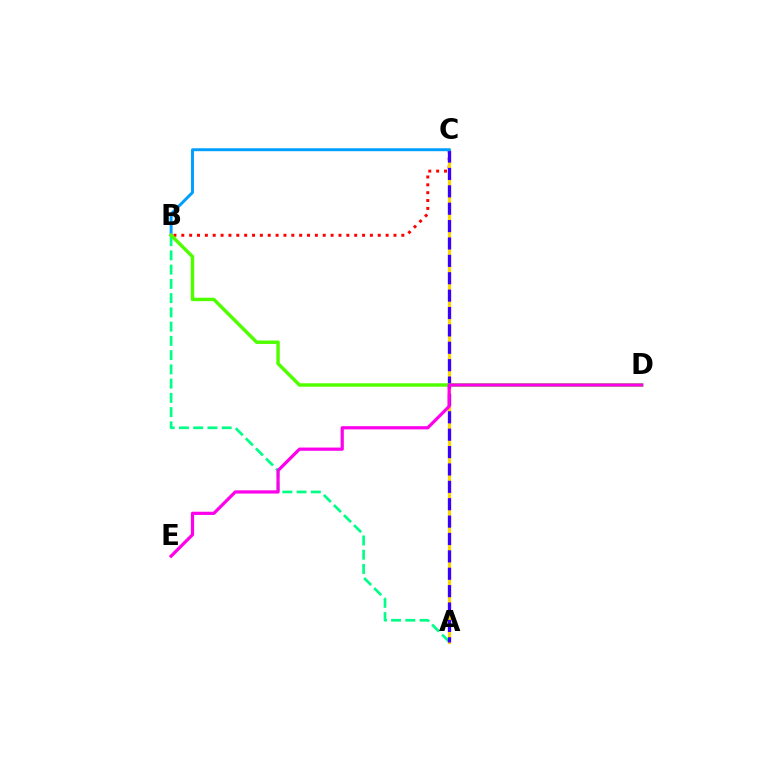{('B', 'C'): [{'color': '#ff0000', 'line_style': 'dotted', 'thickness': 2.14}, {'color': '#009eff', 'line_style': 'solid', 'thickness': 2.11}], ('A', 'B'): [{'color': '#00ff86', 'line_style': 'dashed', 'thickness': 1.94}], ('A', 'C'): [{'color': '#ffd500', 'line_style': 'solid', 'thickness': 2.29}, {'color': '#3700ff', 'line_style': 'dashed', 'thickness': 2.36}], ('B', 'D'): [{'color': '#4fff00', 'line_style': 'solid', 'thickness': 2.48}], ('D', 'E'): [{'color': '#ff00ed', 'line_style': 'solid', 'thickness': 2.31}]}